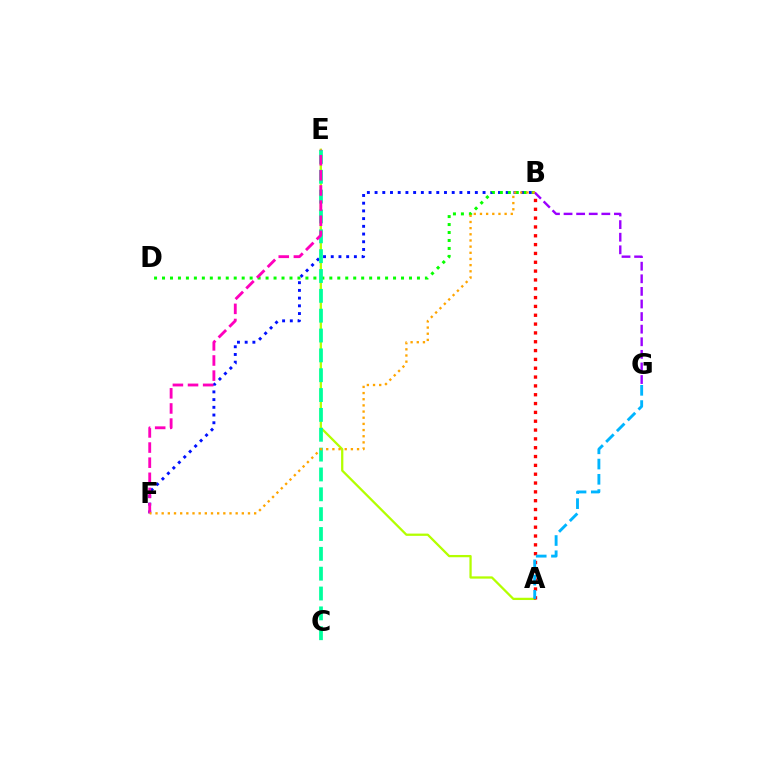{('B', 'F'): [{'color': '#0010ff', 'line_style': 'dotted', 'thickness': 2.1}, {'color': '#ffa500', 'line_style': 'dotted', 'thickness': 1.68}], ('B', 'D'): [{'color': '#08ff00', 'line_style': 'dotted', 'thickness': 2.16}], ('A', 'E'): [{'color': '#b3ff00', 'line_style': 'solid', 'thickness': 1.63}], ('B', 'G'): [{'color': '#9b00ff', 'line_style': 'dashed', 'thickness': 1.71}], ('C', 'E'): [{'color': '#00ff9d', 'line_style': 'dashed', 'thickness': 2.7}], ('E', 'F'): [{'color': '#ff00bd', 'line_style': 'dashed', 'thickness': 2.05}], ('A', 'B'): [{'color': '#ff0000', 'line_style': 'dotted', 'thickness': 2.4}], ('A', 'G'): [{'color': '#00b5ff', 'line_style': 'dashed', 'thickness': 2.07}]}